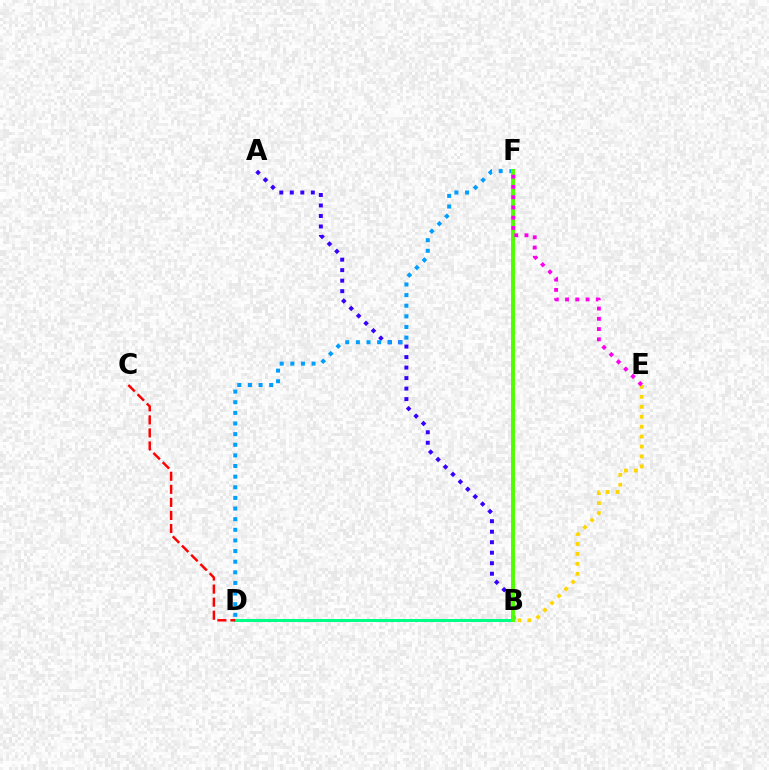{('A', 'B'): [{'color': '#3700ff', 'line_style': 'dotted', 'thickness': 2.85}], ('B', 'D'): [{'color': '#00ff86', 'line_style': 'solid', 'thickness': 2.17}], ('D', 'F'): [{'color': '#009eff', 'line_style': 'dotted', 'thickness': 2.89}], ('B', 'E'): [{'color': '#ffd500', 'line_style': 'dotted', 'thickness': 2.7}], ('B', 'F'): [{'color': '#4fff00', 'line_style': 'solid', 'thickness': 2.82}], ('E', 'F'): [{'color': '#ff00ed', 'line_style': 'dotted', 'thickness': 2.78}], ('C', 'D'): [{'color': '#ff0000', 'line_style': 'dashed', 'thickness': 1.77}]}